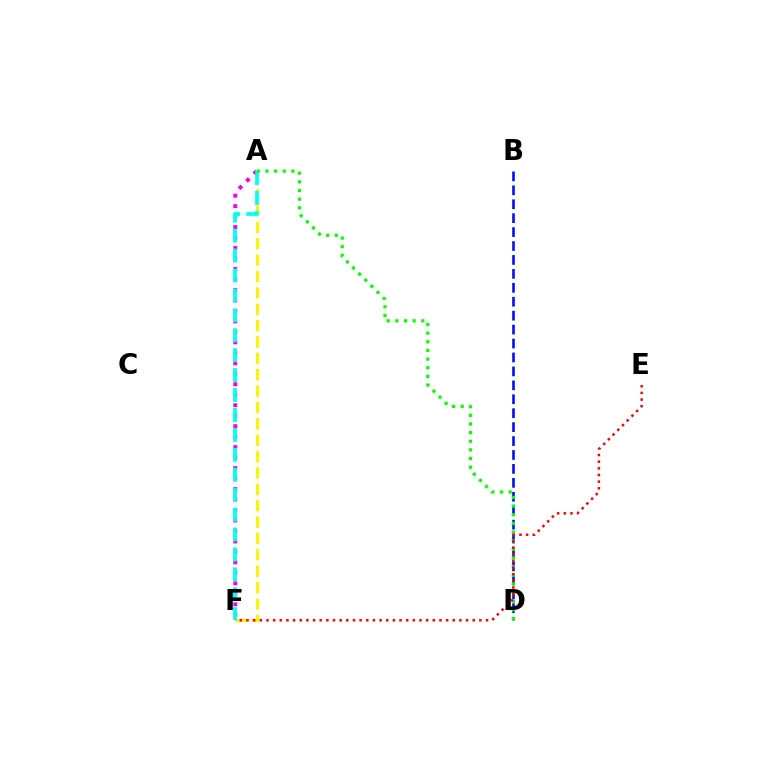{('A', 'F'): [{'color': '#fcf500', 'line_style': 'dashed', 'thickness': 2.23}, {'color': '#ee00ff', 'line_style': 'dotted', 'thickness': 2.85}, {'color': '#00fff6', 'line_style': 'dashed', 'thickness': 2.71}], ('B', 'D'): [{'color': '#0010ff', 'line_style': 'dashed', 'thickness': 1.89}], ('A', 'D'): [{'color': '#08ff00', 'line_style': 'dotted', 'thickness': 2.35}], ('E', 'F'): [{'color': '#ff0000', 'line_style': 'dotted', 'thickness': 1.81}]}